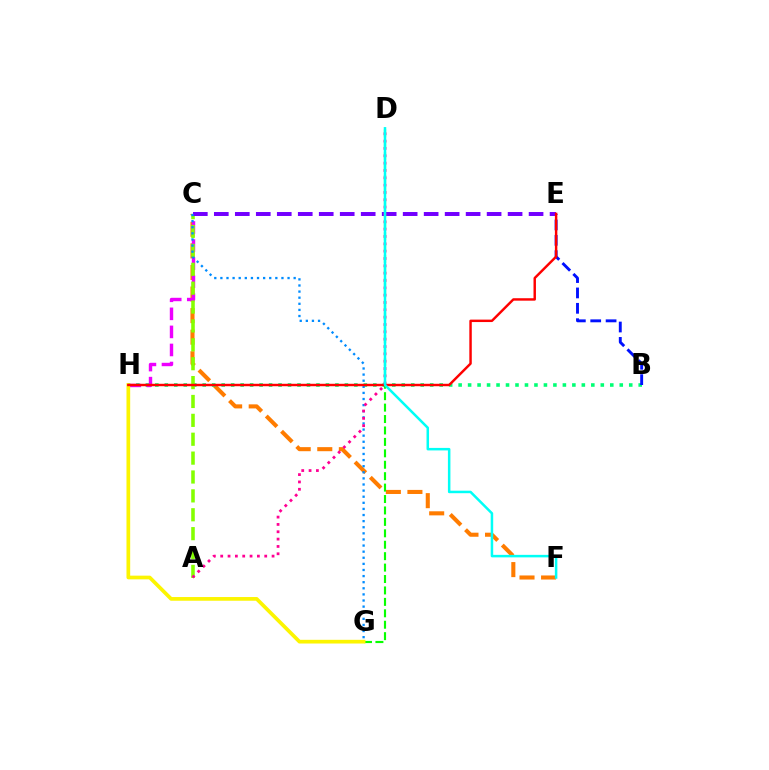{('C', 'F'): [{'color': '#ff7c00', 'line_style': 'dashed', 'thickness': 2.93}], ('B', 'H'): [{'color': '#00ff74', 'line_style': 'dotted', 'thickness': 2.58}], ('D', 'G'): [{'color': '#08ff00', 'line_style': 'dashed', 'thickness': 1.55}], ('C', 'H'): [{'color': '#ee00ff', 'line_style': 'dashed', 'thickness': 2.45}], ('B', 'E'): [{'color': '#0010ff', 'line_style': 'dashed', 'thickness': 2.09}], ('A', 'C'): [{'color': '#84ff00', 'line_style': 'dashed', 'thickness': 2.57}], ('G', 'H'): [{'color': '#fcf500', 'line_style': 'solid', 'thickness': 2.66}], ('C', 'E'): [{'color': '#7200ff', 'line_style': 'dashed', 'thickness': 2.85}], ('C', 'G'): [{'color': '#008cff', 'line_style': 'dotted', 'thickness': 1.66}], ('E', 'H'): [{'color': '#ff0000', 'line_style': 'solid', 'thickness': 1.76}], ('A', 'D'): [{'color': '#ff0094', 'line_style': 'dotted', 'thickness': 1.99}], ('D', 'F'): [{'color': '#00fff6', 'line_style': 'solid', 'thickness': 1.81}]}